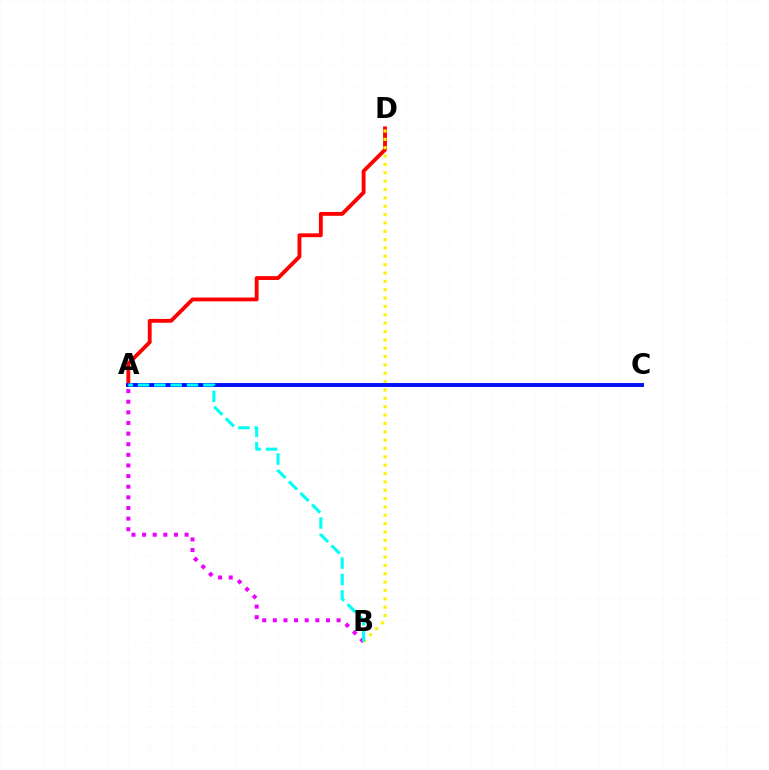{('A', 'D'): [{'color': '#ff0000', 'line_style': 'solid', 'thickness': 2.76}], ('A', 'C'): [{'color': '#08ff00', 'line_style': 'dotted', 'thickness': 1.71}, {'color': '#0010ff', 'line_style': 'solid', 'thickness': 2.81}], ('B', 'D'): [{'color': '#fcf500', 'line_style': 'dotted', 'thickness': 2.27}], ('A', 'B'): [{'color': '#ee00ff', 'line_style': 'dotted', 'thickness': 2.89}, {'color': '#00fff6', 'line_style': 'dashed', 'thickness': 2.22}]}